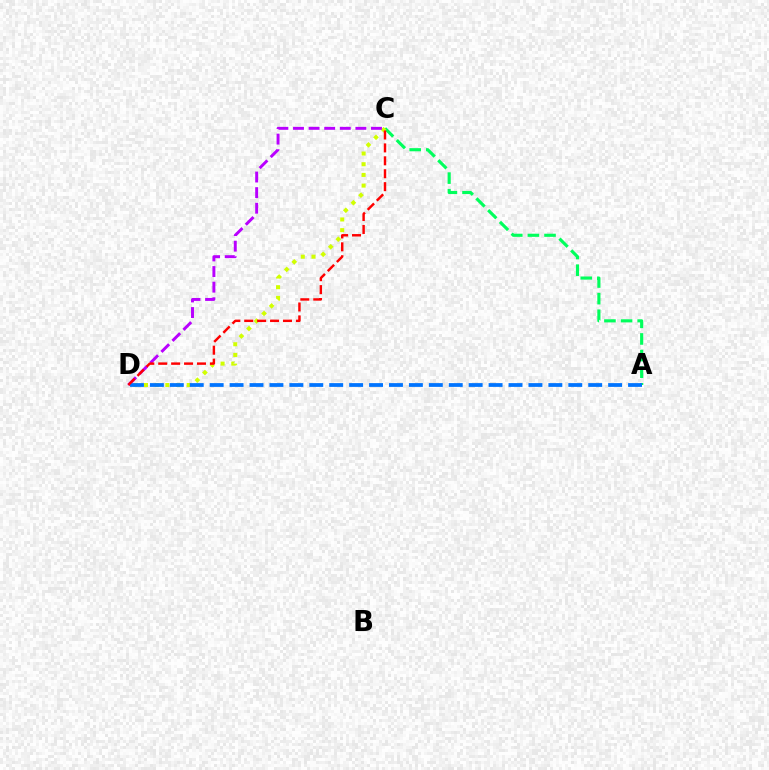{('A', 'C'): [{'color': '#00ff5c', 'line_style': 'dashed', 'thickness': 2.26}], ('C', 'D'): [{'color': '#d1ff00', 'line_style': 'dotted', 'thickness': 2.9}, {'color': '#b900ff', 'line_style': 'dashed', 'thickness': 2.12}, {'color': '#ff0000', 'line_style': 'dashed', 'thickness': 1.75}], ('A', 'D'): [{'color': '#0074ff', 'line_style': 'dashed', 'thickness': 2.71}]}